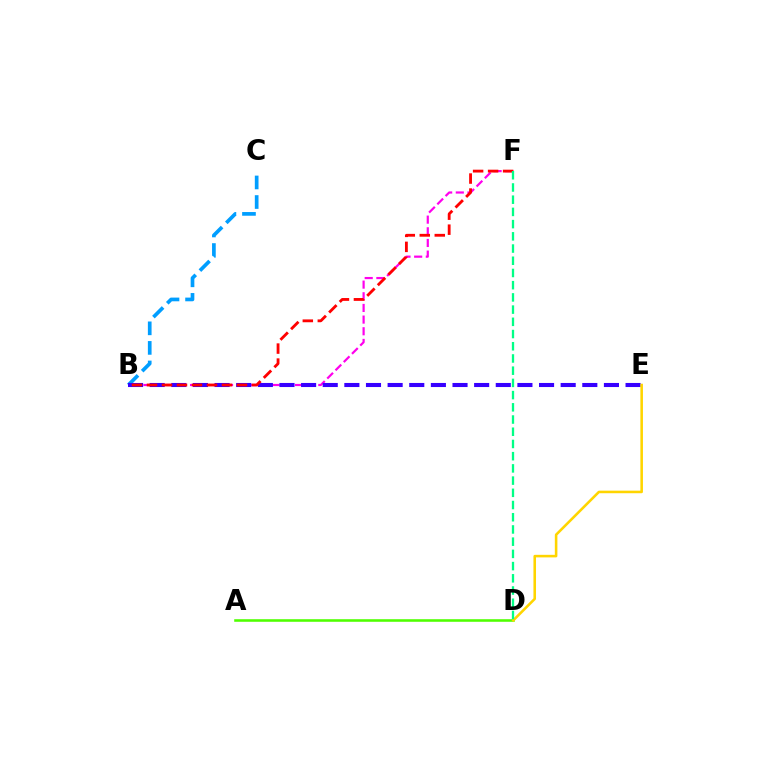{('B', 'C'): [{'color': '#009eff', 'line_style': 'dashed', 'thickness': 2.66}], ('B', 'F'): [{'color': '#ff00ed', 'line_style': 'dashed', 'thickness': 1.58}, {'color': '#ff0000', 'line_style': 'dashed', 'thickness': 2.04}], ('B', 'E'): [{'color': '#3700ff', 'line_style': 'dashed', 'thickness': 2.94}], ('A', 'D'): [{'color': '#4fff00', 'line_style': 'solid', 'thickness': 1.85}], ('D', 'E'): [{'color': '#ffd500', 'line_style': 'solid', 'thickness': 1.85}], ('D', 'F'): [{'color': '#00ff86', 'line_style': 'dashed', 'thickness': 1.66}]}